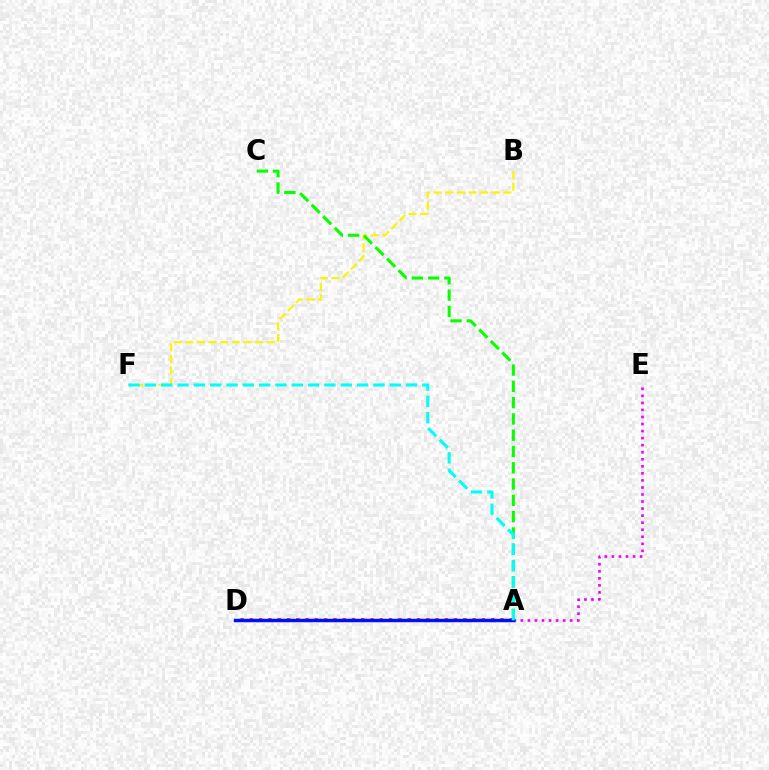{('A', 'E'): [{'color': '#ee00ff', 'line_style': 'dotted', 'thickness': 1.91}], ('B', 'F'): [{'color': '#fcf500', 'line_style': 'dashed', 'thickness': 1.58}], ('A', 'D'): [{'color': '#ff0000', 'line_style': 'dotted', 'thickness': 2.52}, {'color': '#0010ff', 'line_style': 'solid', 'thickness': 2.49}], ('A', 'C'): [{'color': '#08ff00', 'line_style': 'dashed', 'thickness': 2.21}], ('A', 'F'): [{'color': '#00fff6', 'line_style': 'dashed', 'thickness': 2.22}]}